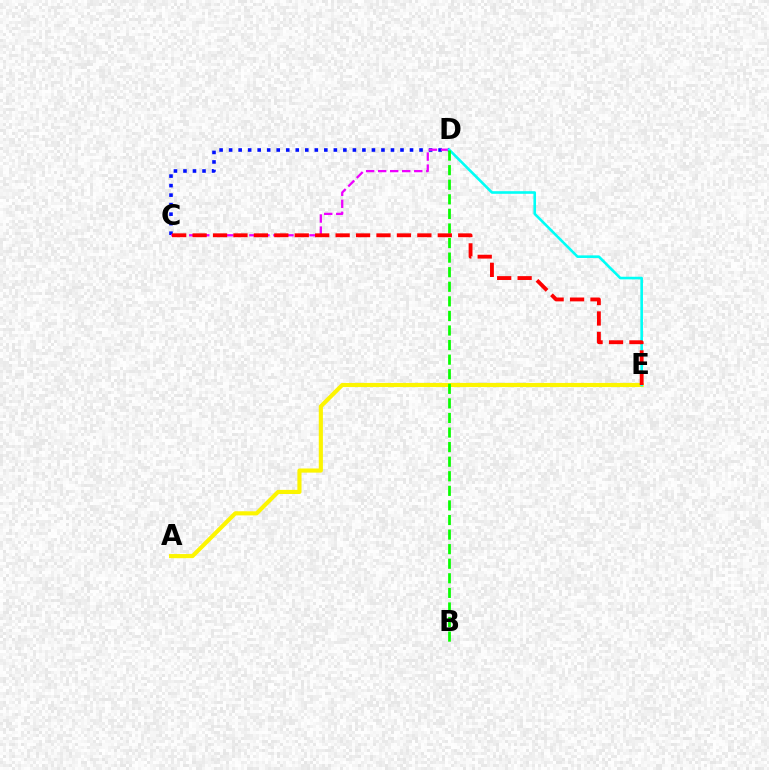{('C', 'D'): [{'color': '#0010ff', 'line_style': 'dotted', 'thickness': 2.59}, {'color': '#ee00ff', 'line_style': 'dashed', 'thickness': 1.63}], ('A', 'E'): [{'color': '#fcf500', 'line_style': 'solid', 'thickness': 2.97}], ('D', 'E'): [{'color': '#00fff6', 'line_style': 'solid', 'thickness': 1.88}], ('B', 'D'): [{'color': '#08ff00', 'line_style': 'dashed', 'thickness': 1.98}], ('C', 'E'): [{'color': '#ff0000', 'line_style': 'dashed', 'thickness': 2.78}]}